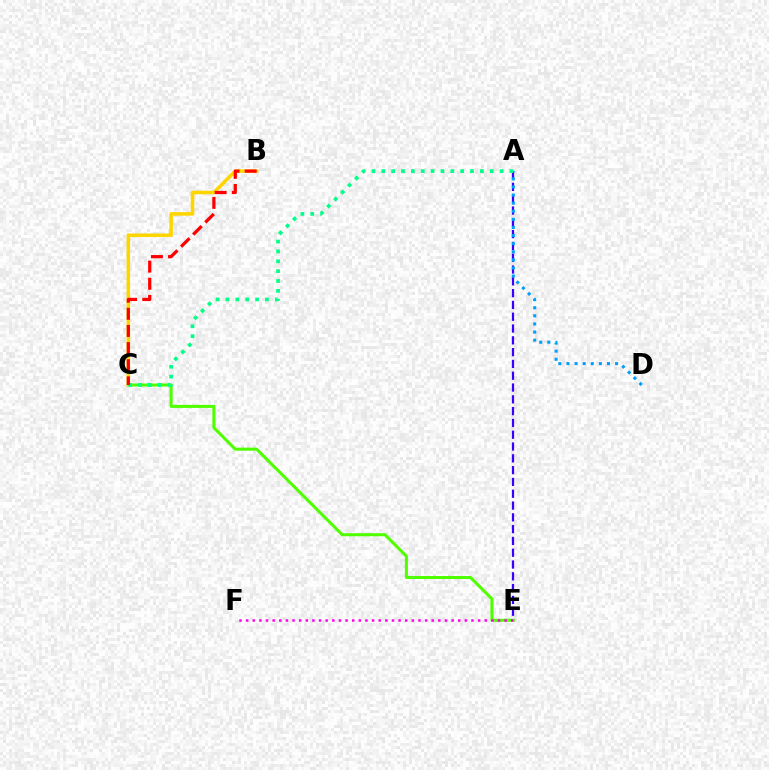{('A', 'E'): [{'color': '#3700ff', 'line_style': 'dashed', 'thickness': 1.6}], ('A', 'D'): [{'color': '#009eff', 'line_style': 'dotted', 'thickness': 2.2}], ('C', 'E'): [{'color': '#4fff00', 'line_style': 'solid', 'thickness': 2.19}], ('B', 'C'): [{'color': '#ffd500', 'line_style': 'solid', 'thickness': 2.55}, {'color': '#ff0000', 'line_style': 'dashed', 'thickness': 2.33}], ('A', 'C'): [{'color': '#00ff86', 'line_style': 'dotted', 'thickness': 2.68}], ('E', 'F'): [{'color': '#ff00ed', 'line_style': 'dotted', 'thickness': 1.8}]}